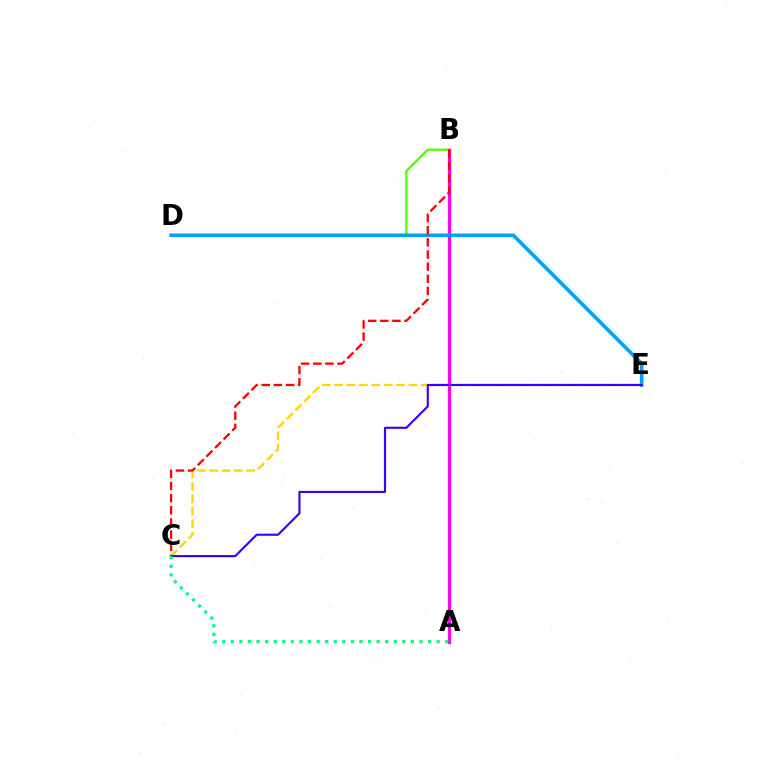{('B', 'D'): [{'color': '#4fff00', 'line_style': 'solid', 'thickness': 1.64}], ('A', 'B'): [{'color': '#ff00ed', 'line_style': 'solid', 'thickness': 2.34}], ('D', 'E'): [{'color': '#009eff', 'line_style': 'solid', 'thickness': 2.57}], ('C', 'E'): [{'color': '#ffd500', 'line_style': 'dashed', 'thickness': 1.68}, {'color': '#3700ff', 'line_style': 'solid', 'thickness': 1.54}], ('B', 'C'): [{'color': '#ff0000', 'line_style': 'dashed', 'thickness': 1.65}], ('A', 'C'): [{'color': '#00ff86', 'line_style': 'dotted', 'thickness': 2.33}]}